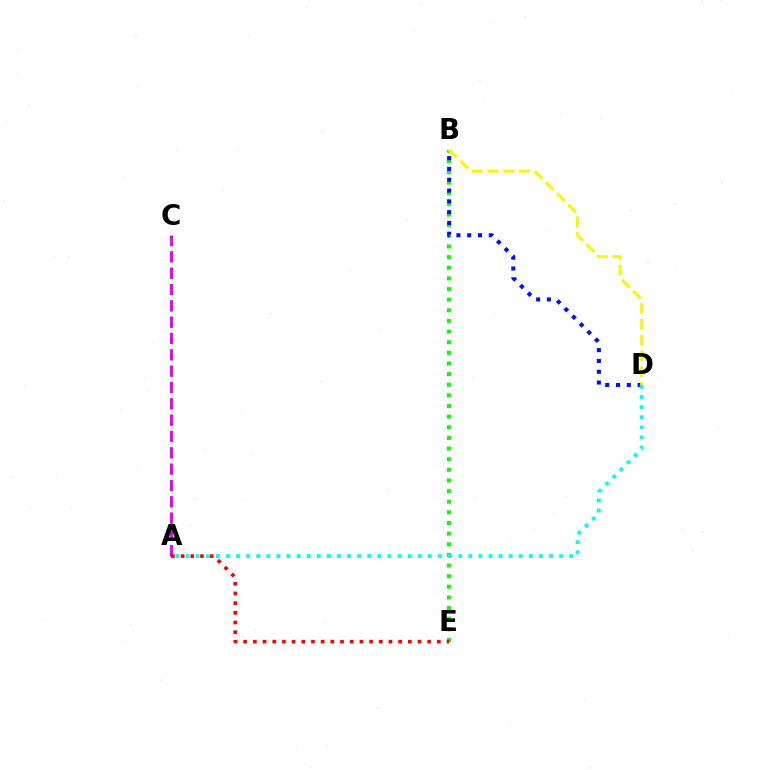{('A', 'C'): [{'color': '#ee00ff', 'line_style': 'dashed', 'thickness': 2.22}], ('B', 'E'): [{'color': '#08ff00', 'line_style': 'dotted', 'thickness': 2.89}], ('A', 'E'): [{'color': '#ff0000', 'line_style': 'dotted', 'thickness': 2.63}], ('B', 'D'): [{'color': '#0010ff', 'line_style': 'dotted', 'thickness': 2.93}, {'color': '#fcf500', 'line_style': 'dashed', 'thickness': 2.14}], ('A', 'D'): [{'color': '#00fff6', 'line_style': 'dotted', 'thickness': 2.74}]}